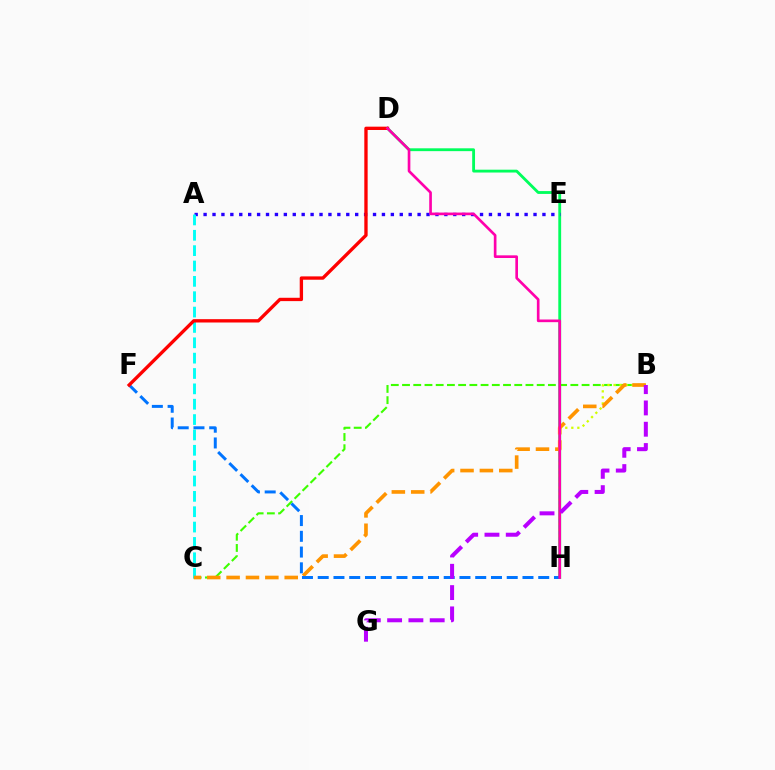{('D', 'H'): [{'color': '#00ff5c', 'line_style': 'solid', 'thickness': 2.04}, {'color': '#ff00ac', 'line_style': 'solid', 'thickness': 1.92}], ('B', 'C'): [{'color': '#3dff00', 'line_style': 'dashed', 'thickness': 1.52}, {'color': '#ff9400', 'line_style': 'dashed', 'thickness': 2.63}], ('B', 'H'): [{'color': '#d1ff00', 'line_style': 'dotted', 'thickness': 1.64}], ('A', 'E'): [{'color': '#2500ff', 'line_style': 'dotted', 'thickness': 2.42}], ('A', 'C'): [{'color': '#00fff6', 'line_style': 'dashed', 'thickness': 2.09}], ('F', 'H'): [{'color': '#0074ff', 'line_style': 'dashed', 'thickness': 2.14}], ('D', 'F'): [{'color': '#ff0000', 'line_style': 'solid', 'thickness': 2.4}], ('B', 'G'): [{'color': '#b900ff', 'line_style': 'dashed', 'thickness': 2.89}]}